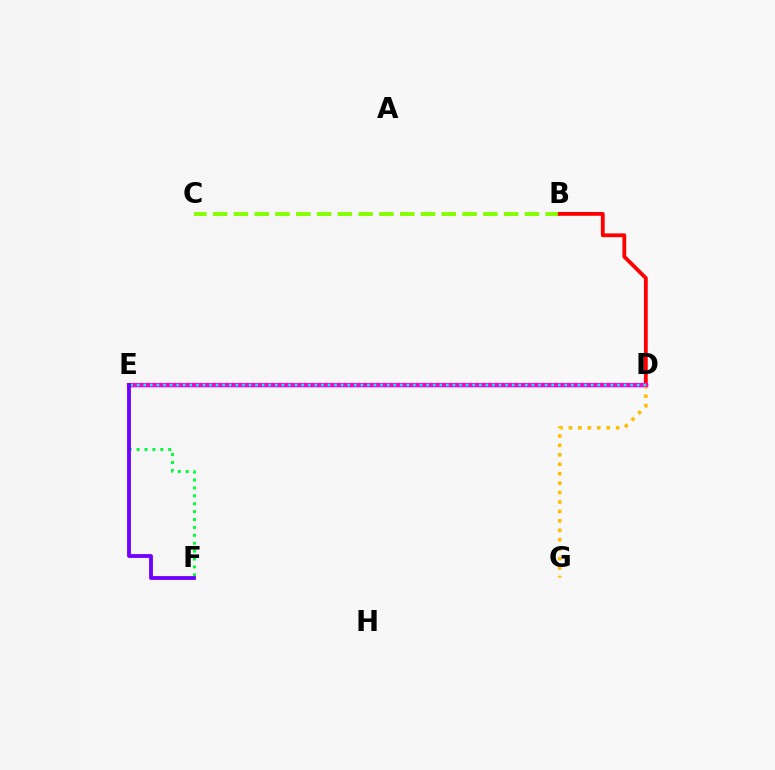{('D', 'E'): [{'color': '#004bff', 'line_style': 'solid', 'thickness': 2.5}, {'color': '#ff00cf', 'line_style': 'solid', 'thickness': 3.0}, {'color': '#00fff6', 'line_style': 'dotted', 'thickness': 1.79}], ('B', 'C'): [{'color': '#84ff00', 'line_style': 'dashed', 'thickness': 2.82}], ('D', 'G'): [{'color': '#ffbd00', 'line_style': 'dotted', 'thickness': 2.56}], ('B', 'D'): [{'color': '#ff0000', 'line_style': 'solid', 'thickness': 2.74}], ('E', 'F'): [{'color': '#00ff39', 'line_style': 'dotted', 'thickness': 2.15}, {'color': '#7200ff', 'line_style': 'solid', 'thickness': 2.76}]}